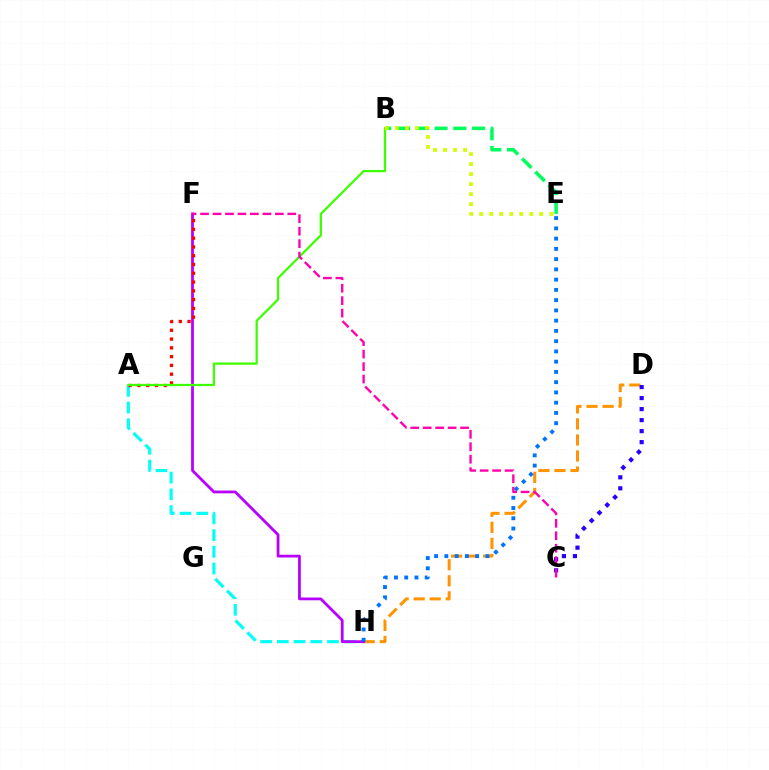{('A', 'H'): [{'color': '#00fff6', 'line_style': 'dashed', 'thickness': 2.27}], ('D', 'H'): [{'color': '#ff9400', 'line_style': 'dashed', 'thickness': 2.18}], ('F', 'H'): [{'color': '#b900ff', 'line_style': 'solid', 'thickness': 2.01}], ('B', 'E'): [{'color': '#00ff5c', 'line_style': 'dashed', 'thickness': 2.55}, {'color': '#d1ff00', 'line_style': 'dotted', 'thickness': 2.72}], ('A', 'F'): [{'color': '#ff0000', 'line_style': 'dotted', 'thickness': 2.39}], ('C', 'D'): [{'color': '#2500ff', 'line_style': 'dotted', 'thickness': 2.99}], ('A', 'B'): [{'color': '#3dff00', 'line_style': 'solid', 'thickness': 1.62}], ('E', 'H'): [{'color': '#0074ff', 'line_style': 'dotted', 'thickness': 2.79}], ('C', 'F'): [{'color': '#ff00ac', 'line_style': 'dashed', 'thickness': 1.69}]}